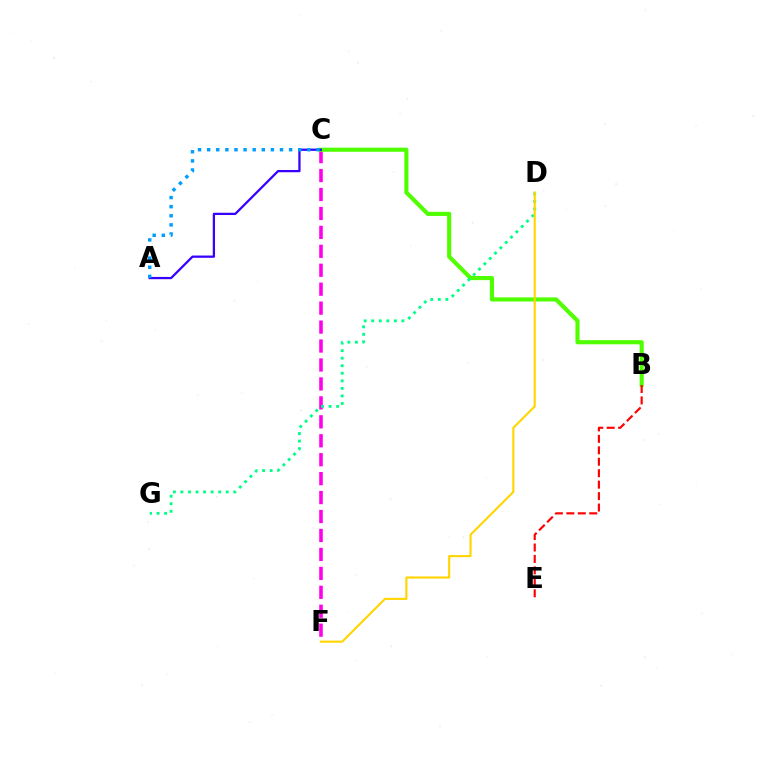{('C', 'F'): [{'color': '#ff00ed', 'line_style': 'dashed', 'thickness': 2.57}], ('B', 'C'): [{'color': '#4fff00', 'line_style': 'solid', 'thickness': 2.97}], ('A', 'C'): [{'color': '#3700ff', 'line_style': 'solid', 'thickness': 1.63}, {'color': '#009eff', 'line_style': 'dotted', 'thickness': 2.47}], ('B', 'E'): [{'color': '#ff0000', 'line_style': 'dashed', 'thickness': 1.55}], ('D', 'G'): [{'color': '#00ff86', 'line_style': 'dotted', 'thickness': 2.05}], ('D', 'F'): [{'color': '#ffd500', 'line_style': 'solid', 'thickness': 1.52}]}